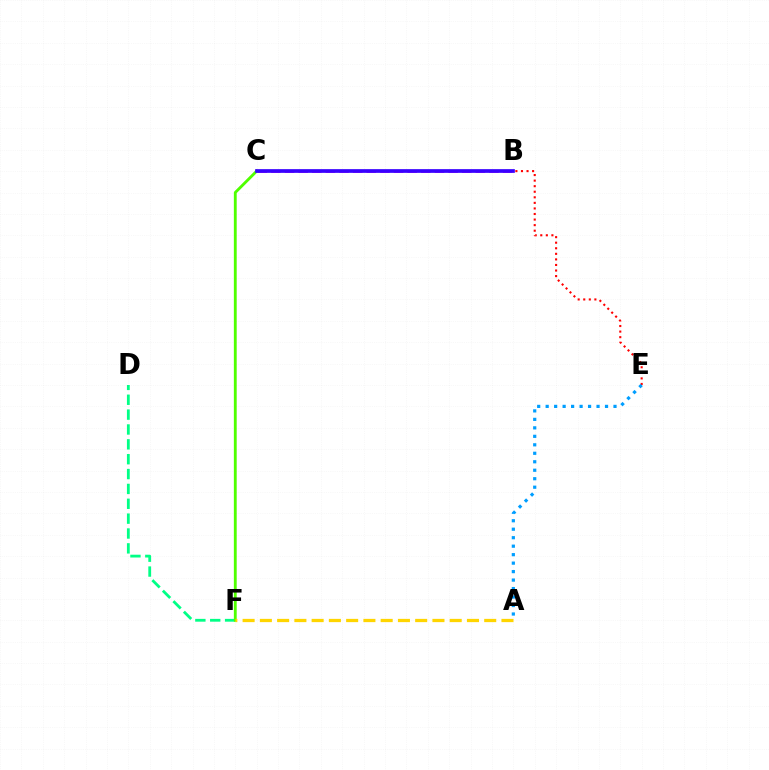{('D', 'F'): [{'color': '#00ff86', 'line_style': 'dashed', 'thickness': 2.02}], ('C', 'F'): [{'color': '#4fff00', 'line_style': 'solid', 'thickness': 2.05}], ('B', 'C'): [{'color': '#ff00ed', 'line_style': 'dashed', 'thickness': 1.85}, {'color': '#3700ff', 'line_style': 'solid', 'thickness': 2.67}], ('A', 'F'): [{'color': '#ffd500', 'line_style': 'dashed', 'thickness': 2.34}], ('B', 'E'): [{'color': '#ff0000', 'line_style': 'dotted', 'thickness': 1.51}], ('A', 'E'): [{'color': '#009eff', 'line_style': 'dotted', 'thickness': 2.3}]}